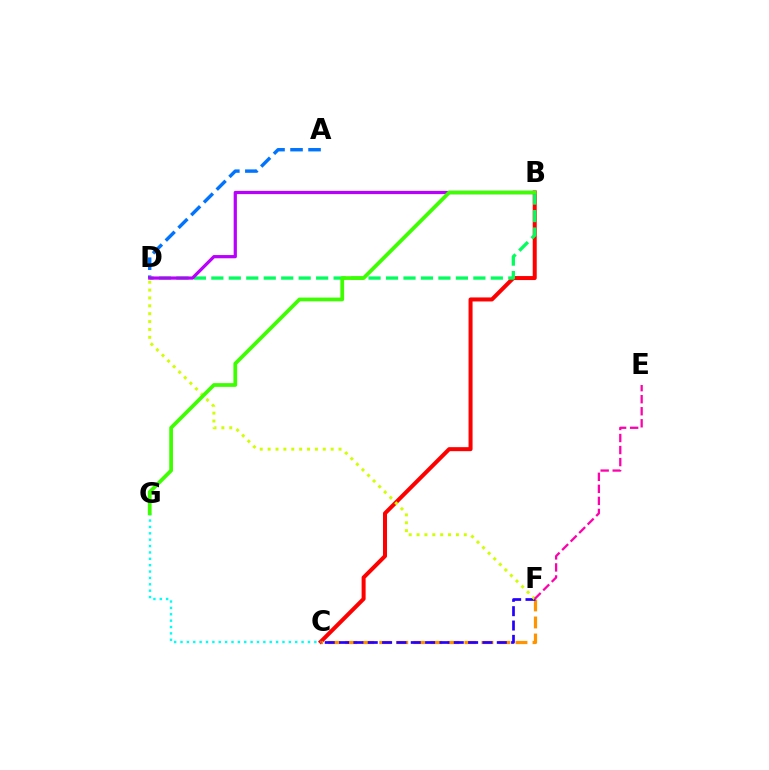{('A', 'D'): [{'color': '#0074ff', 'line_style': 'dashed', 'thickness': 2.45}], ('B', 'C'): [{'color': '#ff0000', 'line_style': 'solid', 'thickness': 2.89}], ('C', 'F'): [{'color': '#ff9400', 'line_style': 'dashed', 'thickness': 2.31}, {'color': '#2500ff', 'line_style': 'dashed', 'thickness': 1.95}], ('B', 'D'): [{'color': '#00ff5c', 'line_style': 'dashed', 'thickness': 2.37}, {'color': '#b900ff', 'line_style': 'solid', 'thickness': 2.32}], ('D', 'F'): [{'color': '#d1ff00', 'line_style': 'dotted', 'thickness': 2.14}], ('E', 'F'): [{'color': '#ff00ac', 'line_style': 'dashed', 'thickness': 1.64}], ('C', 'G'): [{'color': '#00fff6', 'line_style': 'dotted', 'thickness': 1.73}], ('B', 'G'): [{'color': '#3dff00', 'line_style': 'solid', 'thickness': 2.7}]}